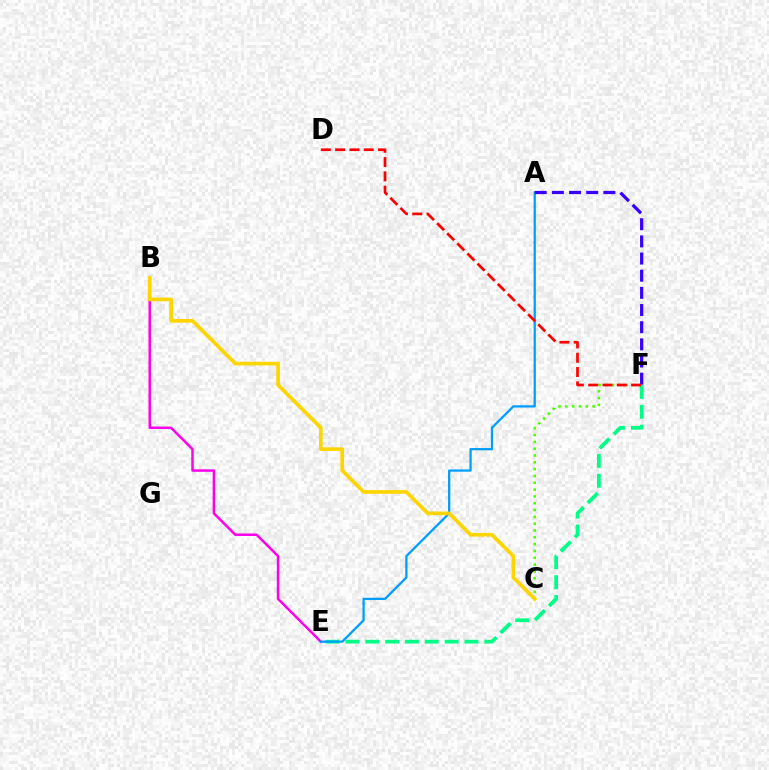{('C', 'F'): [{'color': '#4fff00', 'line_style': 'dotted', 'thickness': 1.85}], ('E', 'F'): [{'color': '#00ff86', 'line_style': 'dashed', 'thickness': 2.7}], ('B', 'E'): [{'color': '#ff00ed', 'line_style': 'solid', 'thickness': 1.79}], ('A', 'E'): [{'color': '#009eff', 'line_style': 'solid', 'thickness': 1.64}], ('A', 'F'): [{'color': '#3700ff', 'line_style': 'dashed', 'thickness': 2.33}], ('D', 'F'): [{'color': '#ff0000', 'line_style': 'dashed', 'thickness': 1.94}], ('B', 'C'): [{'color': '#ffd500', 'line_style': 'solid', 'thickness': 2.65}]}